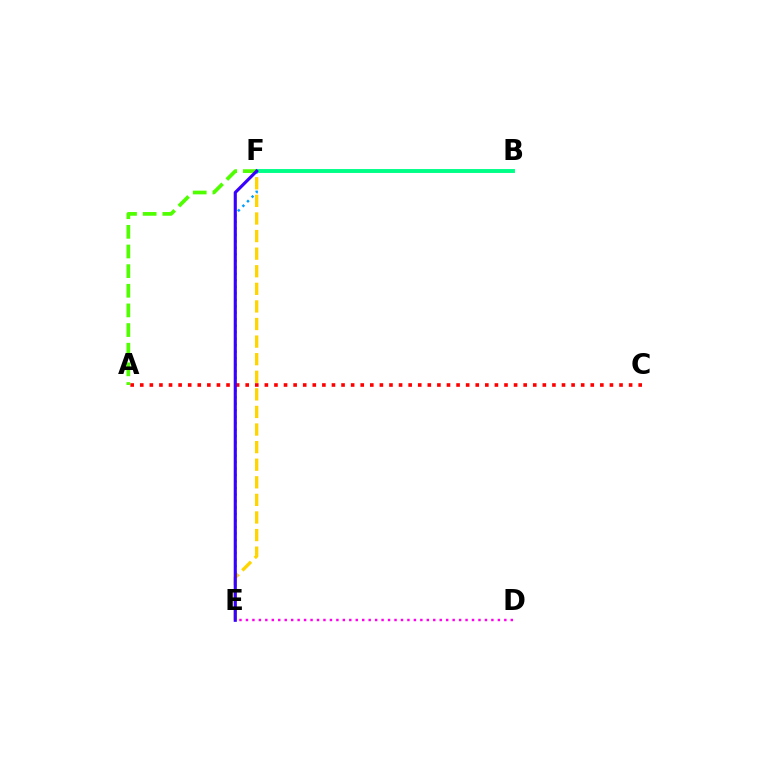{('B', 'F'): [{'color': '#00ff86', 'line_style': 'solid', 'thickness': 2.81}], ('A', 'F'): [{'color': '#4fff00', 'line_style': 'dashed', 'thickness': 2.67}], ('E', 'F'): [{'color': '#009eff', 'line_style': 'dotted', 'thickness': 1.76}, {'color': '#ffd500', 'line_style': 'dashed', 'thickness': 2.39}, {'color': '#3700ff', 'line_style': 'solid', 'thickness': 2.25}], ('A', 'C'): [{'color': '#ff0000', 'line_style': 'dotted', 'thickness': 2.6}], ('D', 'E'): [{'color': '#ff00ed', 'line_style': 'dotted', 'thickness': 1.75}]}